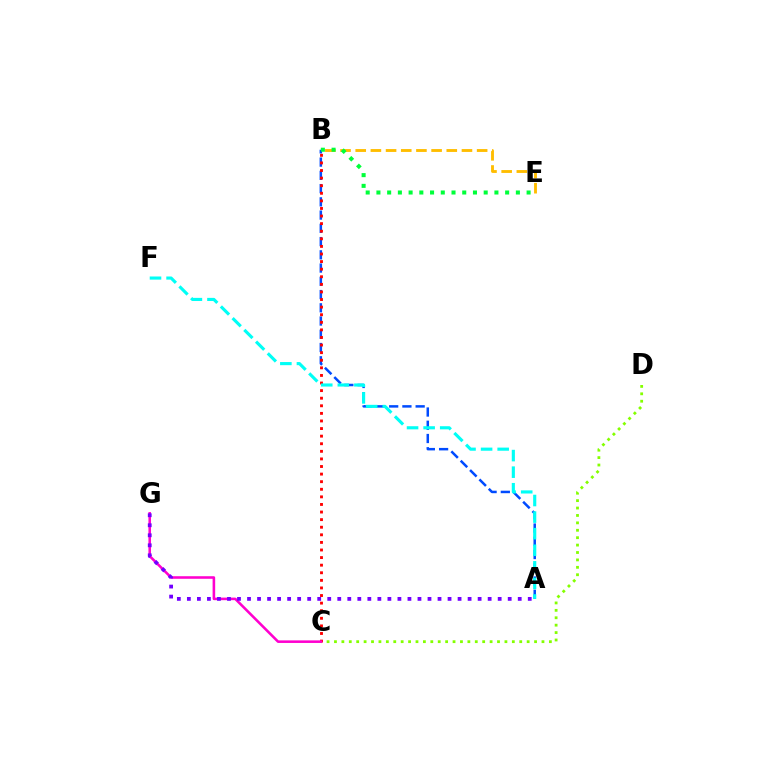{('C', 'D'): [{'color': '#84ff00', 'line_style': 'dotted', 'thickness': 2.01}], ('B', 'E'): [{'color': '#ffbd00', 'line_style': 'dashed', 'thickness': 2.06}, {'color': '#00ff39', 'line_style': 'dotted', 'thickness': 2.91}], ('A', 'B'): [{'color': '#004bff', 'line_style': 'dashed', 'thickness': 1.8}], ('B', 'C'): [{'color': '#ff0000', 'line_style': 'dotted', 'thickness': 2.06}], ('C', 'G'): [{'color': '#ff00cf', 'line_style': 'solid', 'thickness': 1.85}], ('A', 'G'): [{'color': '#7200ff', 'line_style': 'dotted', 'thickness': 2.72}], ('A', 'F'): [{'color': '#00fff6', 'line_style': 'dashed', 'thickness': 2.25}]}